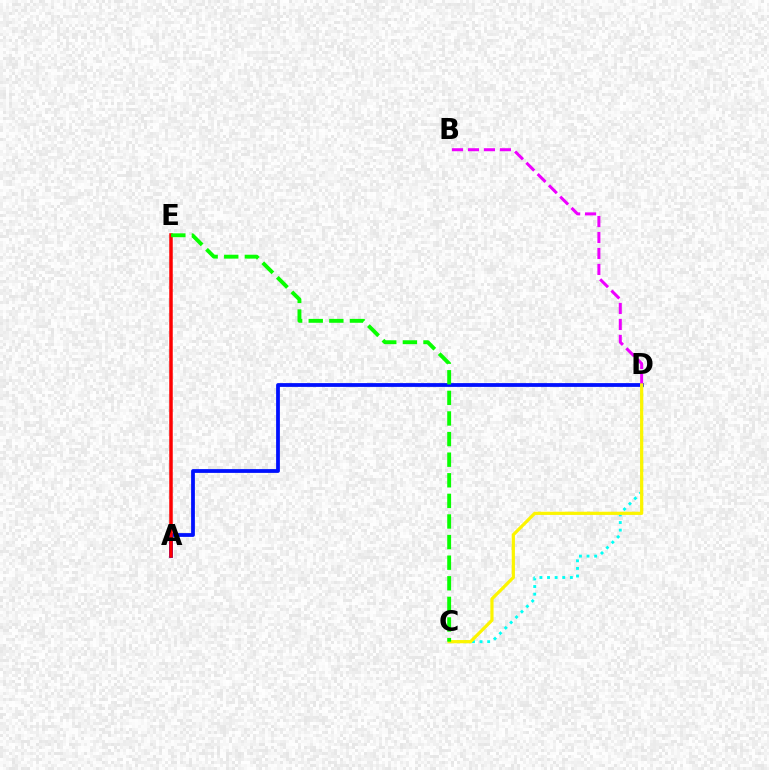{('A', 'D'): [{'color': '#0010ff', 'line_style': 'solid', 'thickness': 2.72}], ('C', 'D'): [{'color': '#00fff6', 'line_style': 'dotted', 'thickness': 2.07}, {'color': '#fcf500', 'line_style': 'solid', 'thickness': 2.32}], ('B', 'D'): [{'color': '#ee00ff', 'line_style': 'dashed', 'thickness': 2.17}], ('A', 'E'): [{'color': '#ff0000', 'line_style': 'solid', 'thickness': 2.52}], ('C', 'E'): [{'color': '#08ff00', 'line_style': 'dashed', 'thickness': 2.8}]}